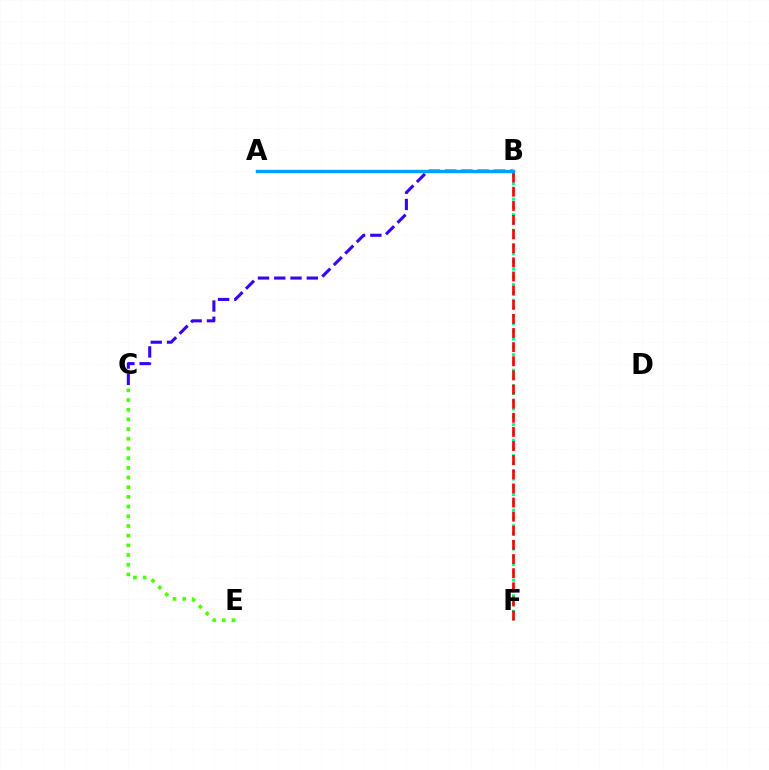{('A', 'B'): [{'color': '#ff00ed', 'line_style': 'solid', 'thickness': 2.16}, {'color': '#ffd500', 'line_style': 'solid', 'thickness': 1.57}, {'color': '#009eff', 'line_style': 'solid', 'thickness': 2.43}], ('B', 'C'): [{'color': '#3700ff', 'line_style': 'dashed', 'thickness': 2.21}], ('C', 'E'): [{'color': '#4fff00', 'line_style': 'dotted', 'thickness': 2.63}], ('B', 'F'): [{'color': '#00ff86', 'line_style': 'dotted', 'thickness': 2.11}, {'color': '#ff0000', 'line_style': 'dashed', 'thickness': 1.92}]}